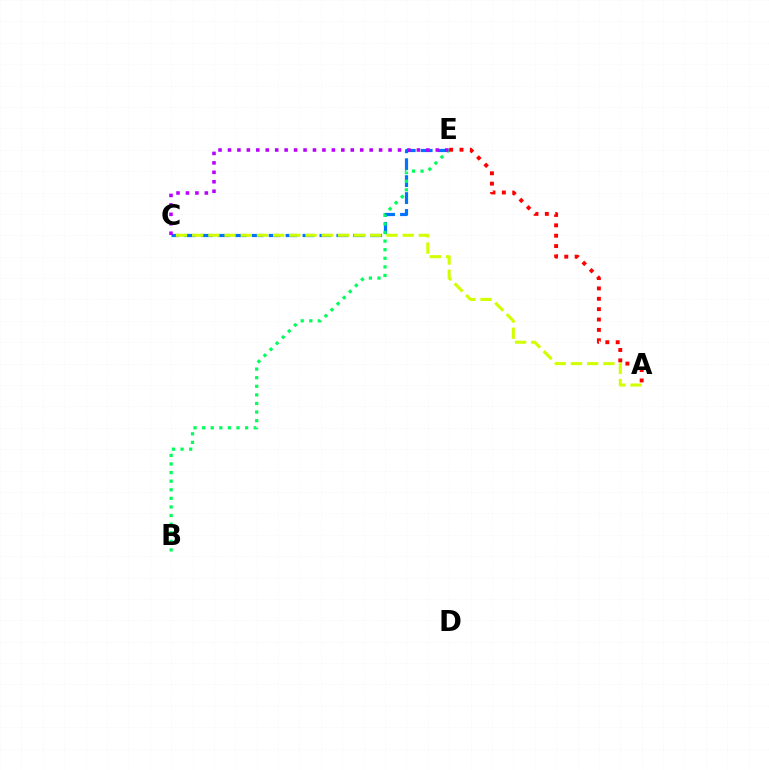{('C', 'E'): [{'color': '#0074ff', 'line_style': 'dashed', 'thickness': 2.3}, {'color': '#b900ff', 'line_style': 'dotted', 'thickness': 2.57}], ('A', 'C'): [{'color': '#d1ff00', 'line_style': 'dashed', 'thickness': 2.2}], ('B', 'E'): [{'color': '#00ff5c', 'line_style': 'dotted', 'thickness': 2.33}], ('A', 'E'): [{'color': '#ff0000', 'line_style': 'dotted', 'thickness': 2.82}]}